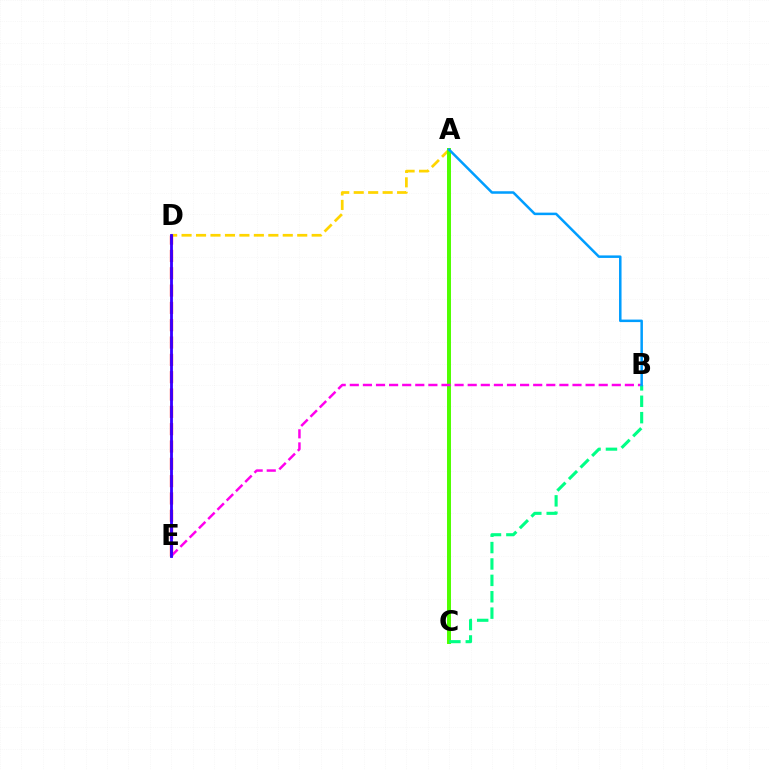{('A', 'D'): [{'color': '#ffd500', 'line_style': 'dashed', 'thickness': 1.96}], ('D', 'E'): [{'color': '#ff0000', 'line_style': 'dashed', 'thickness': 2.35}, {'color': '#3700ff', 'line_style': 'solid', 'thickness': 2.04}], ('A', 'C'): [{'color': '#4fff00', 'line_style': 'solid', 'thickness': 2.86}], ('B', 'E'): [{'color': '#ff00ed', 'line_style': 'dashed', 'thickness': 1.78}], ('B', 'C'): [{'color': '#00ff86', 'line_style': 'dashed', 'thickness': 2.23}], ('A', 'B'): [{'color': '#009eff', 'line_style': 'solid', 'thickness': 1.81}]}